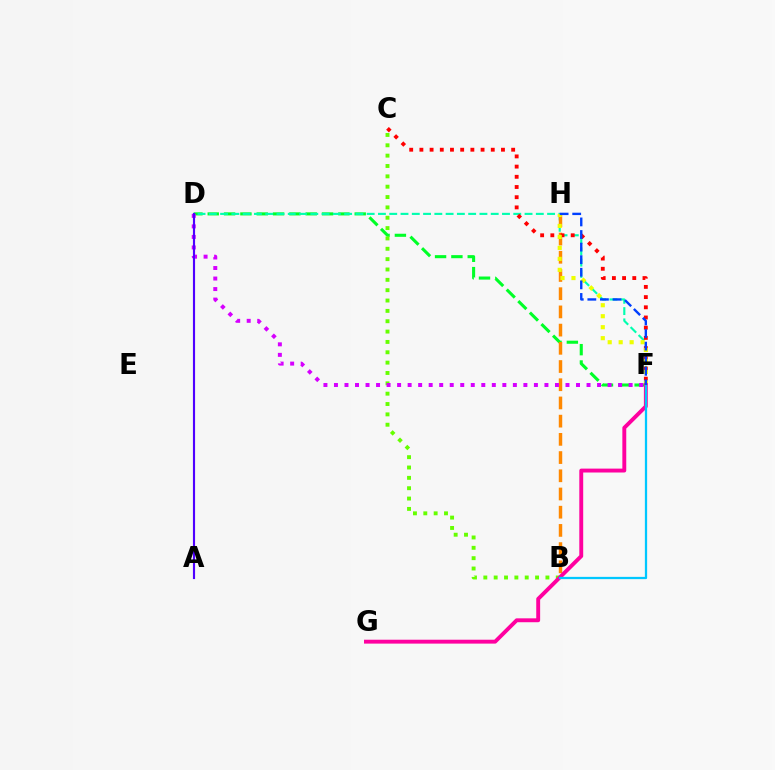{('D', 'F'): [{'color': '#00ff27', 'line_style': 'dashed', 'thickness': 2.22}, {'color': '#00ffaf', 'line_style': 'dashed', 'thickness': 1.53}, {'color': '#d600ff', 'line_style': 'dotted', 'thickness': 2.86}], ('B', 'H'): [{'color': '#ff8800', 'line_style': 'dashed', 'thickness': 2.47}], ('C', 'F'): [{'color': '#ff0000', 'line_style': 'dotted', 'thickness': 2.77}], ('F', 'H'): [{'color': '#eeff00', 'line_style': 'dotted', 'thickness': 2.98}, {'color': '#003fff', 'line_style': 'dashed', 'thickness': 1.71}], ('B', 'C'): [{'color': '#66ff00', 'line_style': 'dotted', 'thickness': 2.81}], ('F', 'G'): [{'color': '#ff00a0', 'line_style': 'solid', 'thickness': 2.8}], ('B', 'F'): [{'color': '#00c7ff', 'line_style': 'solid', 'thickness': 1.63}], ('A', 'D'): [{'color': '#4f00ff', 'line_style': 'solid', 'thickness': 1.54}]}